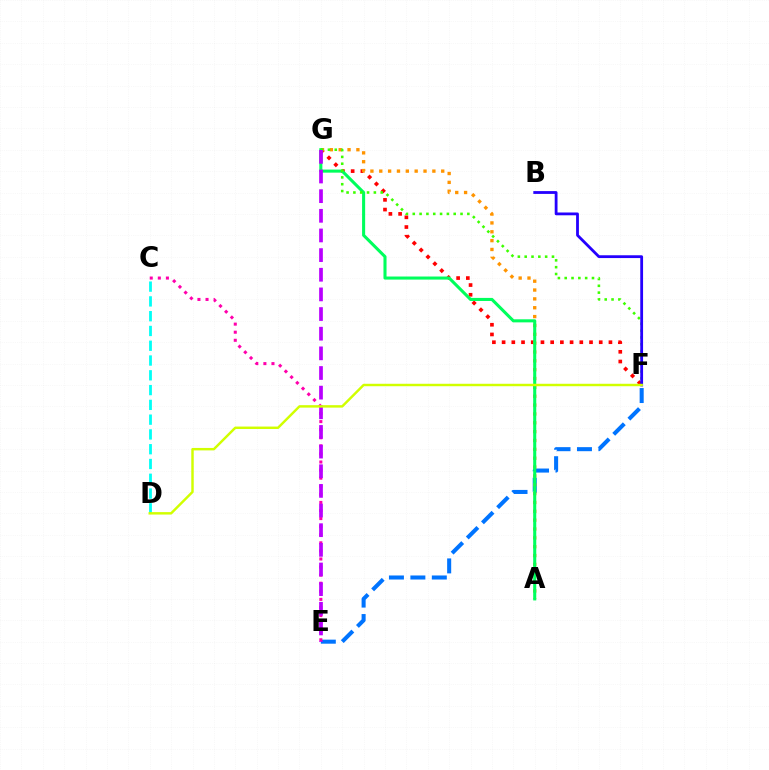{('E', 'F'): [{'color': '#0074ff', 'line_style': 'dashed', 'thickness': 2.91}], ('F', 'G'): [{'color': '#ff0000', 'line_style': 'dotted', 'thickness': 2.64}, {'color': '#3dff00', 'line_style': 'dotted', 'thickness': 1.85}], ('A', 'G'): [{'color': '#ff9400', 'line_style': 'dotted', 'thickness': 2.4}, {'color': '#00ff5c', 'line_style': 'solid', 'thickness': 2.21}], ('C', 'D'): [{'color': '#00fff6', 'line_style': 'dashed', 'thickness': 2.01}], ('B', 'F'): [{'color': '#2500ff', 'line_style': 'solid', 'thickness': 2.02}], ('C', 'E'): [{'color': '#ff00ac', 'line_style': 'dotted', 'thickness': 2.2}], ('E', 'G'): [{'color': '#b900ff', 'line_style': 'dashed', 'thickness': 2.67}], ('D', 'F'): [{'color': '#d1ff00', 'line_style': 'solid', 'thickness': 1.76}]}